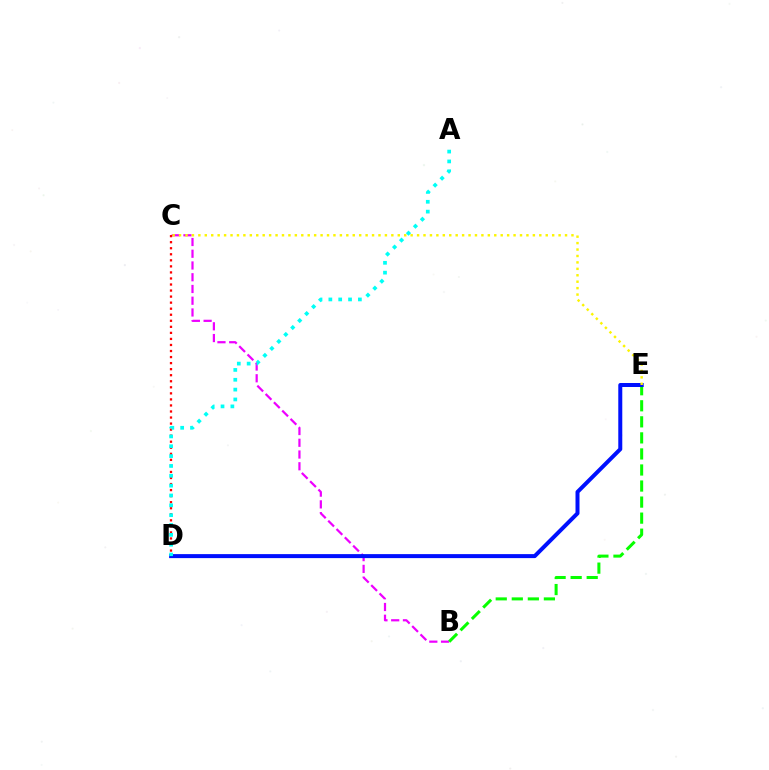{('B', 'C'): [{'color': '#ee00ff', 'line_style': 'dashed', 'thickness': 1.6}], ('B', 'E'): [{'color': '#08ff00', 'line_style': 'dashed', 'thickness': 2.18}], ('D', 'E'): [{'color': '#0010ff', 'line_style': 'solid', 'thickness': 2.88}], ('C', 'D'): [{'color': '#ff0000', 'line_style': 'dotted', 'thickness': 1.64}], ('A', 'D'): [{'color': '#00fff6', 'line_style': 'dotted', 'thickness': 2.67}], ('C', 'E'): [{'color': '#fcf500', 'line_style': 'dotted', 'thickness': 1.75}]}